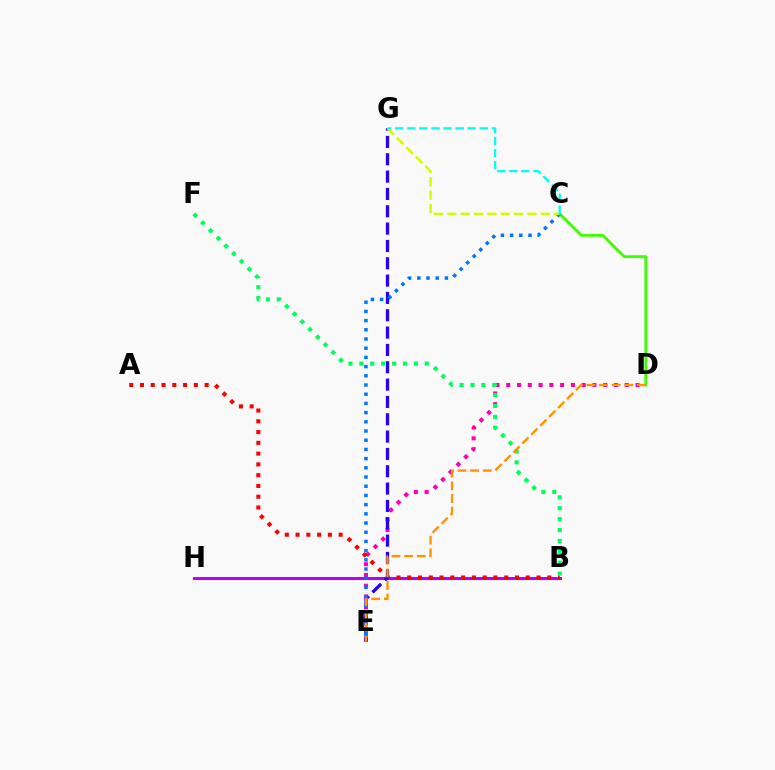{('B', 'H'): [{'color': '#b900ff', 'line_style': 'solid', 'thickness': 2.19}], ('C', 'D'): [{'color': '#3dff00', 'line_style': 'solid', 'thickness': 2.06}], ('D', 'E'): [{'color': '#ff00ac', 'line_style': 'dotted', 'thickness': 2.93}, {'color': '#ff9400', 'line_style': 'dashed', 'thickness': 1.72}], ('A', 'B'): [{'color': '#ff0000', 'line_style': 'dotted', 'thickness': 2.93}], ('E', 'G'): [{'color': '#2500ff', 'line_style': 'dashed', 'thickness': 2.35}], ('C', 'E'): [{'color': '#0074ff', 'line_style': 'dotted', 'thickness': 2.5}], ('B', 'F'): [{'color': '#00ff5c', 'line_style': 'dotted', 'thickness': 2.96}], ('C', 'G'): [{'color': '#d1ff00', 'line_style': 'dashed', 'thickness': 1.81}, {'color': '#00fff6', 'line_style': 'dashed', 'thickness': 1.64}]}